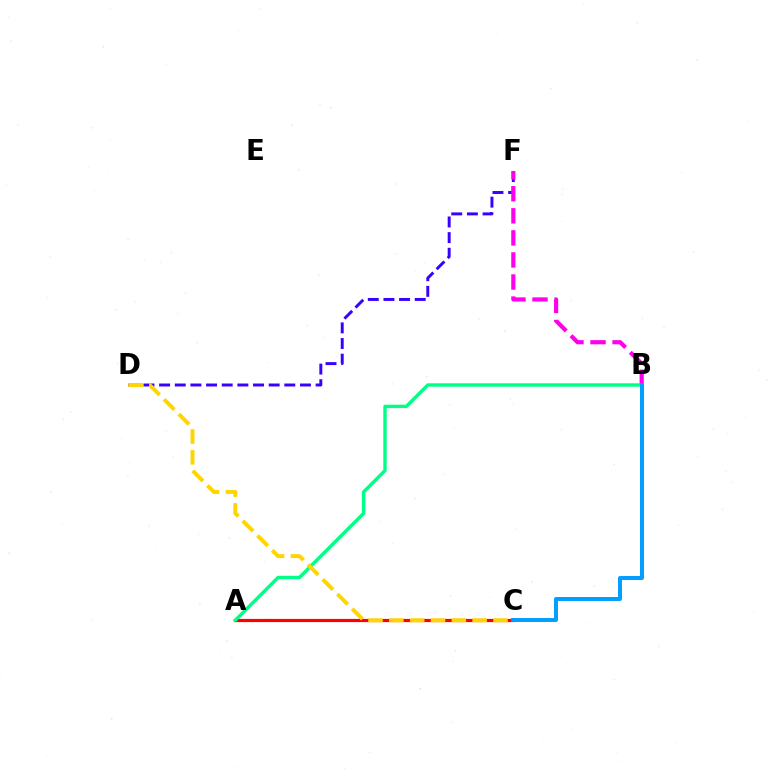{('A', 'C'): [{'color': '#4fff00', 'line_style': 'solid', 'thickness': 2.08}, {'color': '#ff0000', 'line_style': 'solid', 'thickness': 2.3}], ('D', 'F'): [{'color': '#3700ff', 'line_style': 'dashed', 'thickness': 2.13}], ('B', 'F'): [{'color': '#ff00ed', 'line_style': 'dashed', 'thickness': 3.0}], ('A', 'B'): [{'color': '#00ff86', 'line_style': 'solid', 'thickness': 2.46}], ('C', 'D'): [{'color': '#ffd500', 'line_style': 'dashed', 'thickness': 2.83}], ('B', 'C'): [{'color': '#009eff', 'line_style': 'solid', 'thickness': 2.85}]}